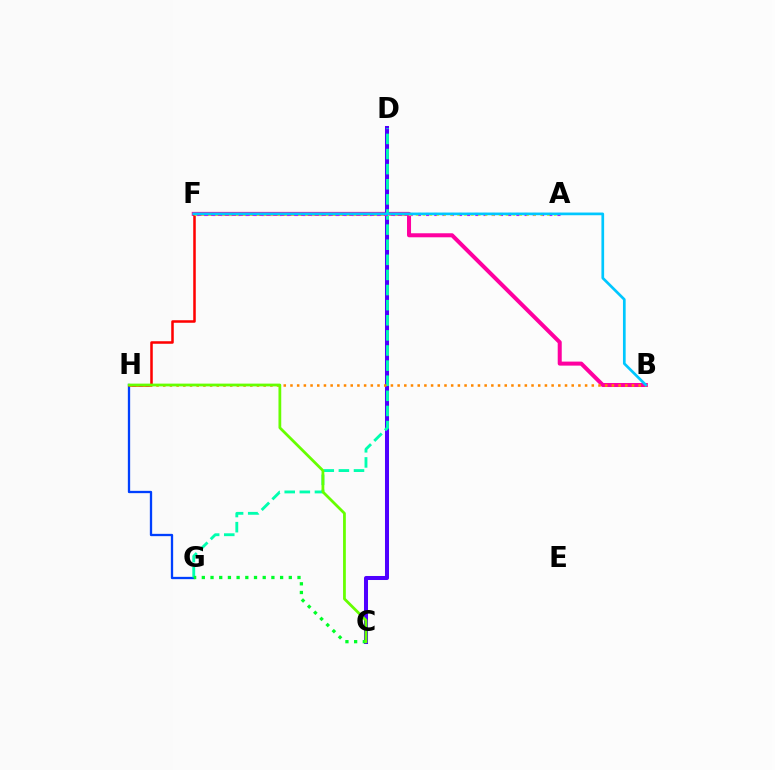{('B', 'F'): [{'color': '#ff00a0', 'line_style': 'solid', 'thickness': 2.9}, {'color': '#00c7ff', 'line_style': 'solid', 'thickness': 1.94}], ('G', 'H'): [{'color': '#003fff', 'line_style': 'solid', 'thickness': 1.66}], ('C', 'D'): [{'color': '#4f00ff', 'line_style': 'solid', 'thickness': 2.9}], ('D', 'G'): [{'color': '#00ffaf', 'line_style': 'dashed', 'thickness': 2.05}], ('A', 'F'): [{'color': '#d600ff', 'line_style': 'dotted', 'thickness': 2.23}, {'color': '#eeff00', 'line_style': 'dotted', 'thickness': 1.88}], ('F', 'H'): [{'color': '#ff0000', 'line_style': 'solid', 'thickness': 1.82}], ('B', 'H'): [{'color': '#ff8800', 'line_style': 'dotted', 'thickness': 1.82}], ('C', 'G'): [{'color': '#00ff27', 'line_style': 'dotted', 'thickness': 2.36}], ('C', 'H'): [{'color': '#66ff00', 'line_style': 'solid', 'thickness': 1.99}]}